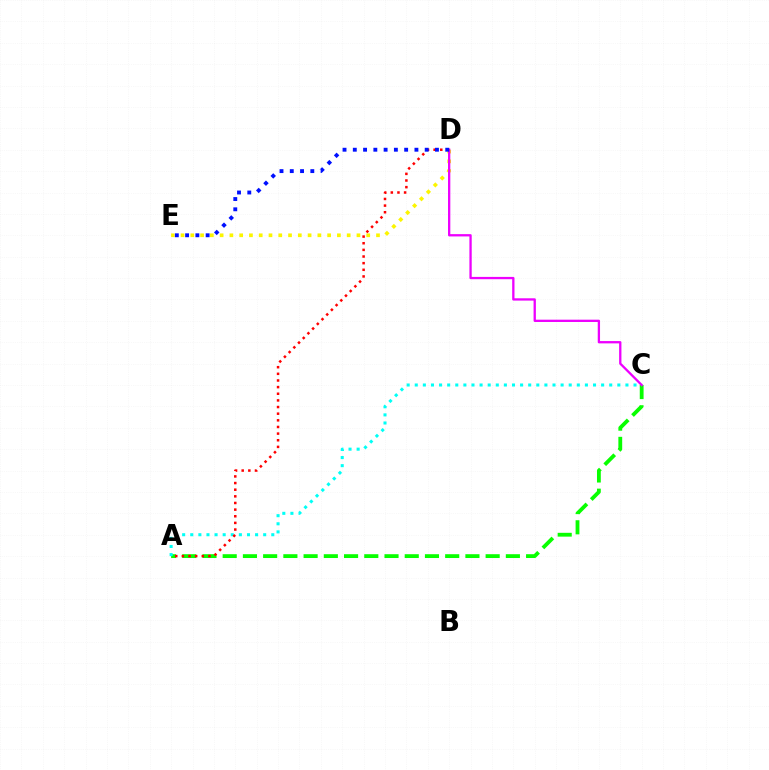{('A', 'C'): [{'color': '#08ff00', 'line_style': 'dashed', 'thickness': 2.75}, {'color': '#00fff6', 'line_style': 'dotted', 'thickness': 2.2}], ('D', 'E'): [{'color': '#fcf500', 'line_style': 'dotted', 'thickness': 2.66}, {'color': '#0010ff', 'line_style': 'dotted', 'thickness': 2.79}], ('C', 'D'): [{'color': '#ee00ff', 'line_style': 'solid', 'thickness': 1.66}], ('A', 'D'): [{'color': '#ff0000', 'line_style': 'dotted', 'thickness': 1.8}]}